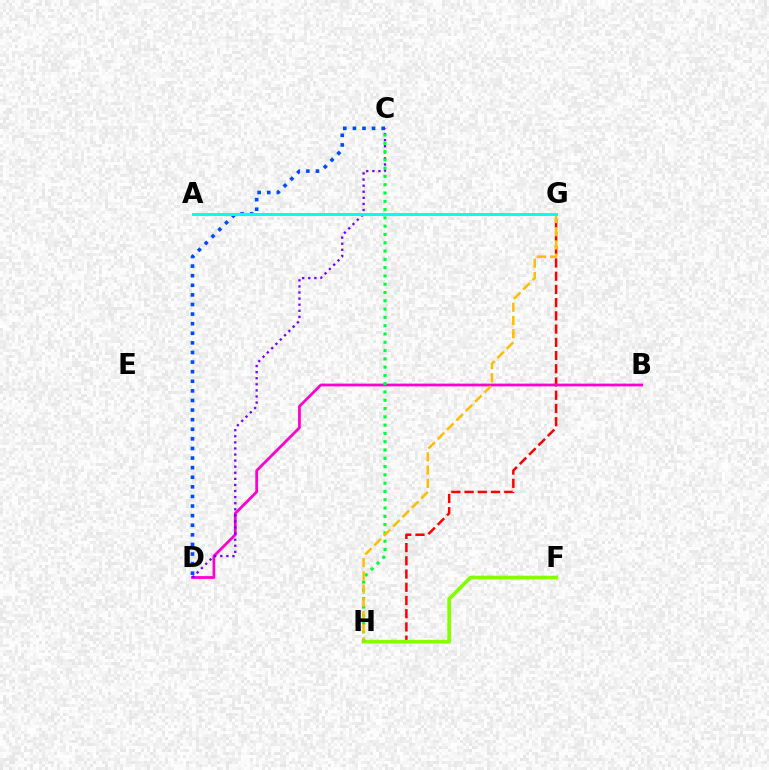{('G', 'H'): [{'color': '#ff0000', 'line_style': 'dashed', 'thickness': 1.8}, {'color': '#ffbd00', 'line_style': 'dashed', 'thickness': 1.8}], ('C', 'D'): [{'color': '#004bff', 'line_style': 'dotted', 'thickness': 2.61}, {'color': '#7200ff', 'line_style': 'dotted', 'thickness': 1.65}], ('F', 'H'): [{'color': '#84ff00', 'line_style': 'solid', 'thickness': 2.63}], ('B', 'D'): [{'color': '#ff00cf', 'line_style': 'solid', 'thickness': 1.99}], ('C', 'H'): [{'color': '#00ff39', 'line_style': 'dotted', 'thickness': 2.25}], ('A', 'G'): [{'color': '#00fff6', 'line_style': 'solid', 'thickness': 2.14}]}